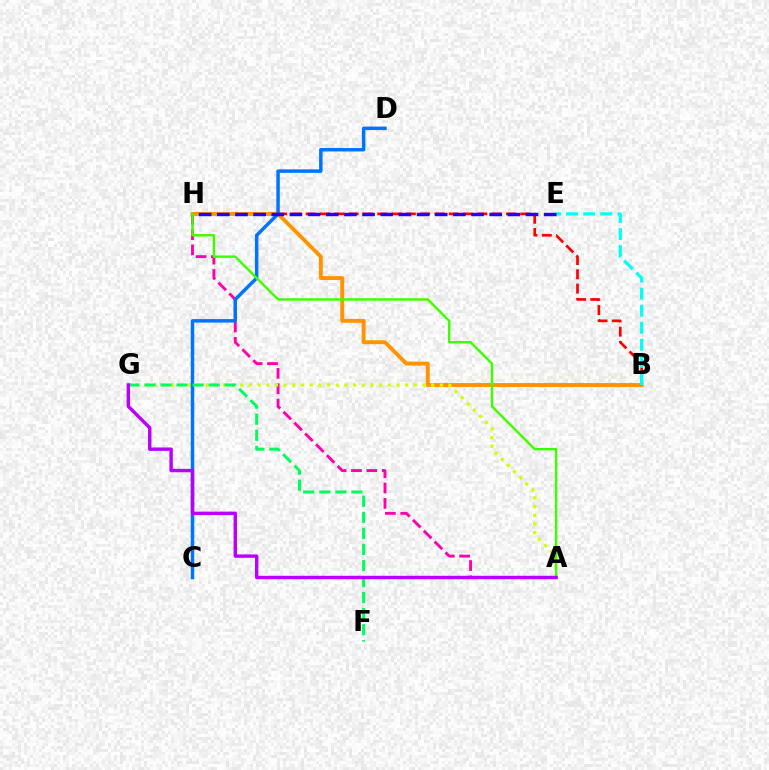{('B', 'H'): [{'color': '#ff0000', 'line_style': 'dashed', 'thickness': 1.94}, {'color': '#ff9400', 'line_style': 'solid', 'thickness': 2.81}], ('A', 'H'): [{'color': '#ff00ac', 'line_style': 'dashed', 'thickness': 2.08}, {'color': '#3dff00', 'line_style': 'solid', 'thickness': 1.74}], ('B', 'E'): [{'color': '#00fff6', 'line_style': 'dashed', 'thickness': 2.32}], ('A', 'G'): [{'color': '#d1ff00', 'line_style': 'dotted', 'thickness': 2.36}, {'color': '#b900ff', 'line_style': 'solid', 'thickness': 2.45}], ('C', 'D'): [{'color': '#0074ff', 'line_style': 'solid', 'thickness': 2.5}], ('E', 'H'): [{'color': '#2500ff', 'line_style': 'dashed', 'thickness': 2.47}], ('F', 'G'): [{'color': '#00ff5c', 'line_style': 'dashed', 'thickness': 2.18}]}